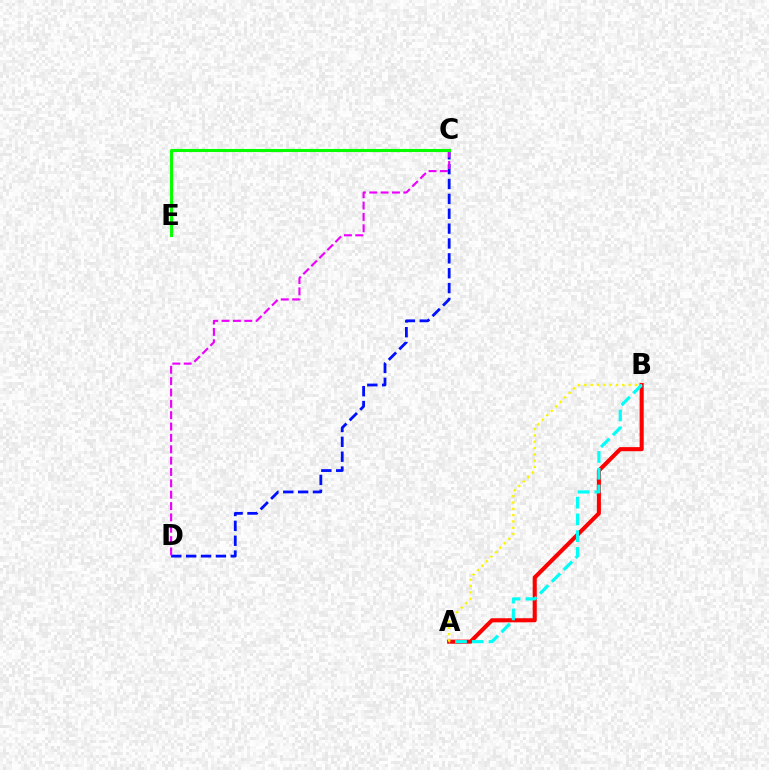{('C', 'D'): [{'color': '#0010ff', 'line_style': 'dashed', 'thickness': 2.02}, {'color': '#ee00ff', 'line_style': 'dashed', 'thickness': 1.54}], ('A', 'B'): [{'color': '#ff0000', 'line_style': 'solid', 'thickness': 2.94}, {'color': '#00fff6', 'line_style': 'dashed', 'thickness': 2.28}, {'color': '#fcf500', 'line_style': 'dotted', 'thickness': 1.72}], ('C', 'E'): [{'color': '#08ff00', 'line_style': 'solid', 'thickness': 2.23}]}